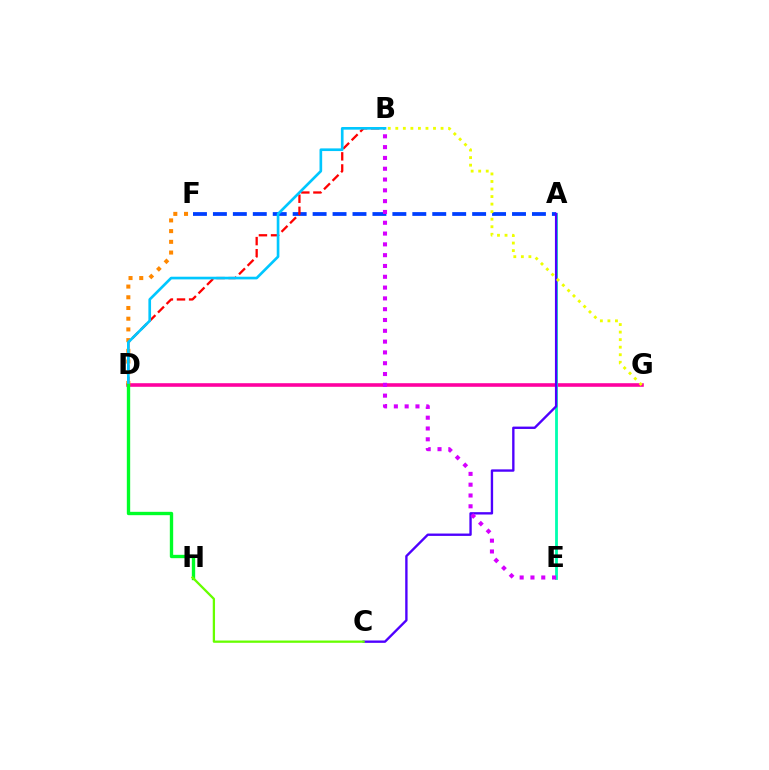{('A', 'F'): [{'color': '#003fff', 'line_style': 'dashed', 'thickness': 2.71}], ('D', 'G'): [{'color': '#ff00a0', 'line_style': 'solid', 'thickness': 2.58}], ('A', 'E'): [{'color': '#00ffaf', 'line_style': 'solid', 'thickness': 2.02}], ('B', 'D'): [{'color': '#ff0000', 'line_style': 'dashed', 'thickness': 1.64}, {'color': '#00c7ff', 'line_style': 'solid', 'thickness': 1.92}], ('D', 'F'): [{'color': '#ff8800', 'line_style': 'dotted', 'thickness': 2.91}], ('A', 'C'): [{'color': '#4f00ff', 'line_style': 'solid', 'thickness': 1.7}], ('B', 'E'): [{'color': '#d600ff', 'line_style': 'dotted', 'thickness': 2.94}], ('B', 'G'): [{'color': '#eeff00', 'line_style': 'dotted', 'thickness': 2.05}], ('D', 'H'): [{'color': '#00ff27', 'line_style': 'solid', 'thickness': 2.41}], ('C', 'H'): [{'color': '#66ff00', 'line_style': 'solid', 'thickness': 1.64}]}